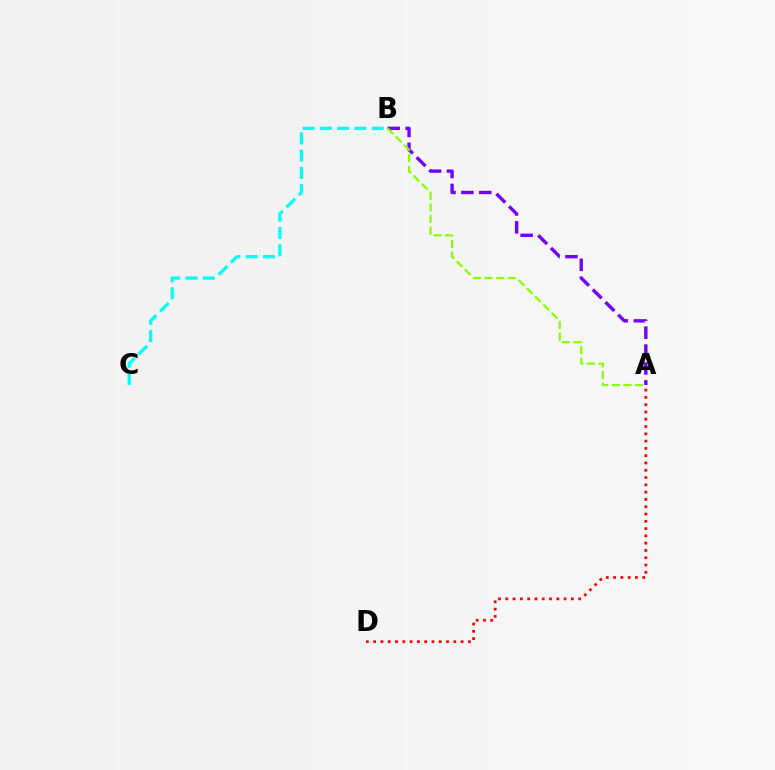{('A', 'B'): [{'color': '#7200ff', 'line_style': 'dashed', 'thickness': 2.43}, {'color': '#84ff00', 'line_style': 'dashed', 'thickness': 1.58}], ('A', 'D'): [{'color': '#ff0000', 'line_style': 'dotted', 'thickness': 1.98}], ('B', 'C'): [{'color': '#00fff6', 'line_style': 'dashed', 'thickness': 2.35}]}